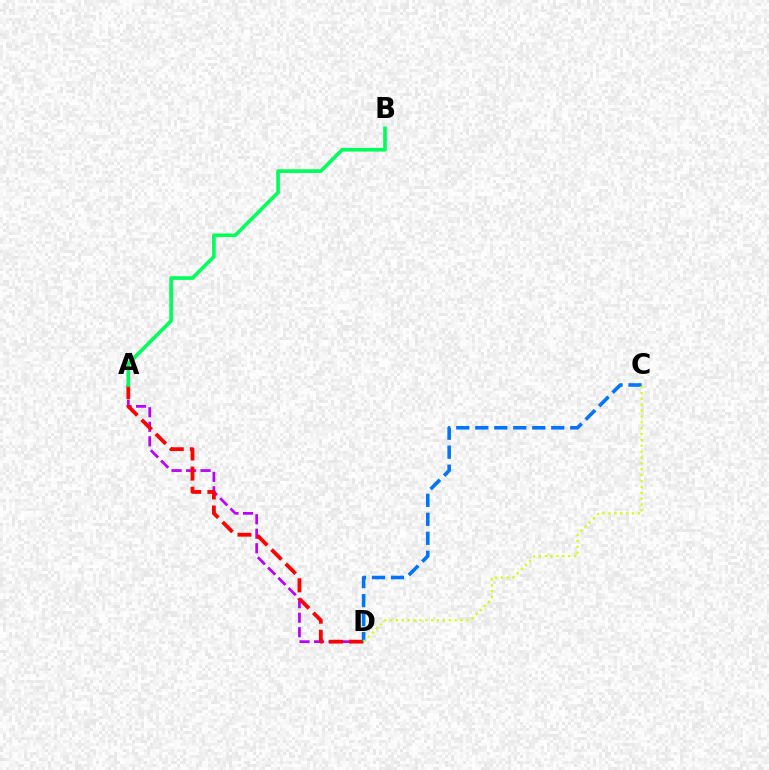{('A', 'D'): [{'color': '#b900ff', 'line_style': 'dashed', 'thickness': 1.97}, {'color': '#ff0000', 'line_style': 'dashed', 'thickness': 2.73}], ('C', 'D'): [{'color': '#0074ff', 'line_style': 'dashed', 'thickness': 2.58}, {'color': '#d1ff00', 'line_style': 'dotted', 'thickness': 1.6}], ('A', 'B'): [{'color': '#00ff5c', 'line_style': 'solid', 'thickness': 2.64}]}